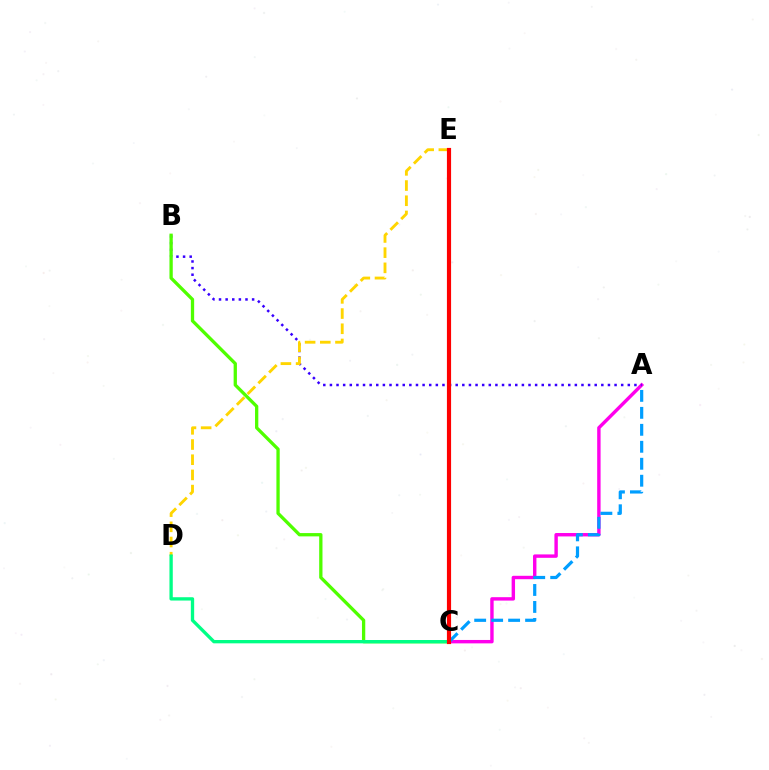{('A', 'C'): [{'color': '#ff00ed', 'line_style': 'solid', 'thickness': 2.45}, {'color': '#009eff', 'line_style': 'dashed', 'thickness': 2.31}], ('A', 'B'): [{'color': '#3700ff', 'line_style': 'dotted', 'thickness': 1.8}], ('B', 'C'): [{'color': '#4fff00', 'line_style': 'solid', 'thickness': 2.37}], ('D', 'E'): [{'color': '#ffd500', 'line_style': 'dashed', 'thickness': 2.06}], ('C', 'D'): [{'color': '#00ff86', 'line_style': 'solid', 'thickness': 2.39}], ('C', 'E'): [{'color': '#ff0000', 'line_style': 'solid', 'thickness': 3.0}]}